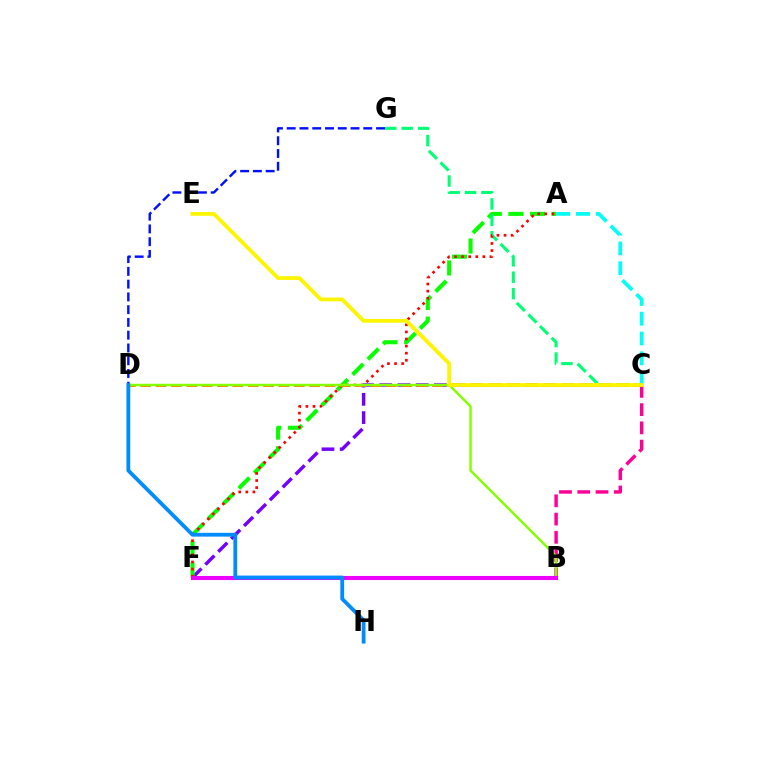{('B', 'C'): [{'color': '#ff0094', 'line_style': 'dashed', 'thickness': 2.48}], ('A', 'C'): [{'color': '#00fff6', 'line_style': 'dashed', 'thickness': 2.69}], ('C', 'F'): [{'color': '#7200ff', 'line_style': 'dashed', 'thickness': 2.48}], ('A', 'F'): [{'color': '#08ff00', 'line_style': 'dashed', 'thickness': 2.94}, {'color': '#ff0000', 'line_style': 'dotted', 'thickness': 1.93}], ('C', 'G'): [{'color': '#00ff74', 'line_style': 'dashed', 'thickness': 2.23}], ('C', 'D'): [{'color': '#ff7c00', 'line_style': 'dashed', 'thickness': 2.09}], ('B', 'D'): [{'color': '#84ff00', 'line_style': 'solid', 'thickness': 1.77}], ('D', 'G'): [{'color': '#0010ff', 'line_style': 'dashed', 'thickness': 1.73}], ('C', 'E'): [{'color': '#fcf500', 'line_style': 'solid', 'thickness': 2.74}], ('B', 'F'): [{'color': '#ee00ff', 'line_style': 'solid', 'thickness': 2.93}], ('D', 'H'): [{'color': '#008cff', 'line_style': 'solid', 'thickness': 2.73}]}